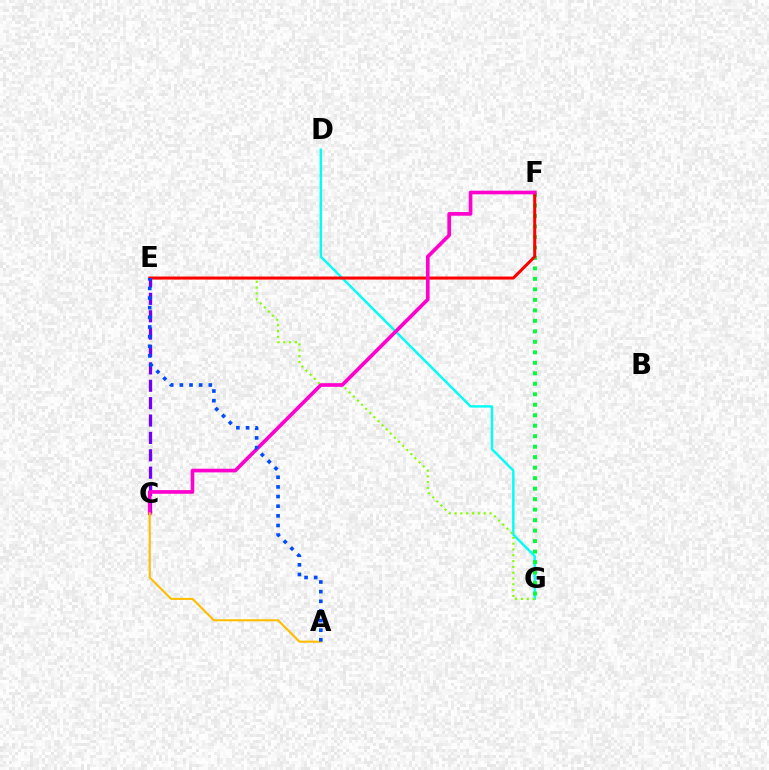{('D', 'G'): [{'color': '#00fff6', 'line_style': 'solid', 'thickness': 1.74}], ('E', 'G'): [{'color': '#84ff00', 'line_style': 'dotted', 'thickness': 1.58}], ('F', 'G'): [{'color': '#00ff39', 'line_style': 'dotted', 'thickness': 2.85}], ('E', 'F'): [{'color': '#ff0000', 'line_style': 'solid', 'thickness': 2.18}], ('C', 'E'): [{'color': '#7200ff', 'line_style': 'dashed', 'thickness': 2.36}], ('C', 'F'): [{'color': '#ff00cf', 'line_style': 'solid', 'thickness': 2.63}], ('A', 'C'): [{'color': '#ffbd00', 'line_style': 'solid', 'thickness': 1.51}], ('A', 'E'): [{'color': '#004bff', 'line_style': 'dotted', 'thickness': 2.62}]}